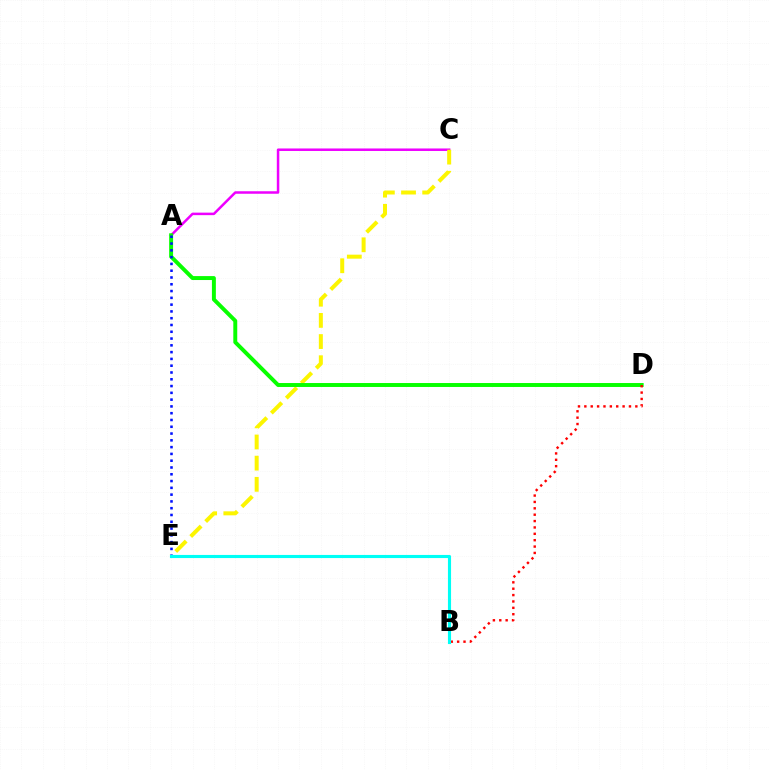{('A', 'C'): [{'color': '#ee00ff', 'line_style': 'solid', 'thickness': 1.81}], ('C', 'E'): [{'color': '#fcf500', 'line_style': 'dashed', 'thickness': 2.88}], ('A', 'D'): [{'color': '#08ff00', 'line_style': 'solid', 'thickness': 2.84}], ('B', 'D'): [{'color': '#ff0000', 'line_style': 'dotted', 'thickness': 1.73}], ('A', 'E'): [{'color': '#0010ff', 'line_style': 'dotted', 'thickness': 1.84}], ('B', 'E'): [{'color': '#00fff6', 'line_style': 'solid', 'thickness': 2.24}]}